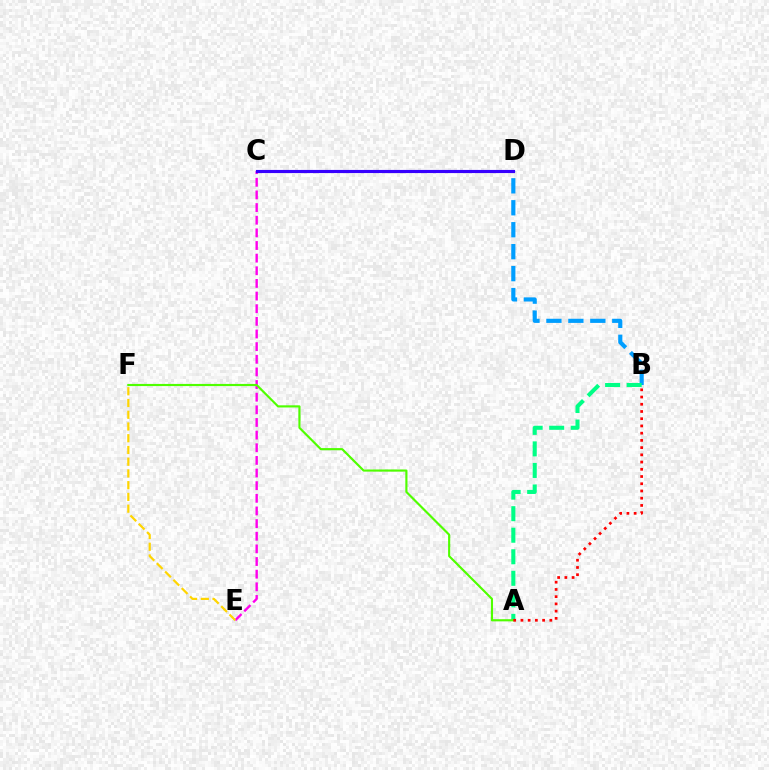{('B', 'D'): [{'color': '#009eff', 'line_style': 'dashed', 'thickness': 2.98}], ('A', 'B'): [{'color': '#00ff86', 'line_style': 'dashed', 'thickness': 2.93}, {'color': '#ff0000', 'line_style': 'dotted', 'thickness': 1.96}], ('C', 'E'): [{'color': '#ff00ed', 'line_style': 'dashed', 'thickness': 1.72}], ('C', 'D'): [{'color': '#3700ff', 'line_style': 'solid', 'thickness': 2.26}], ('A', 'F'): [{'color': '#4fff00', 'line_style': 'solid', 'thickness': 1.55}], ('E', 'F'): [{'color': '#ffd500', 'line_style': 'dashed', 'thickness': 1.59}]}